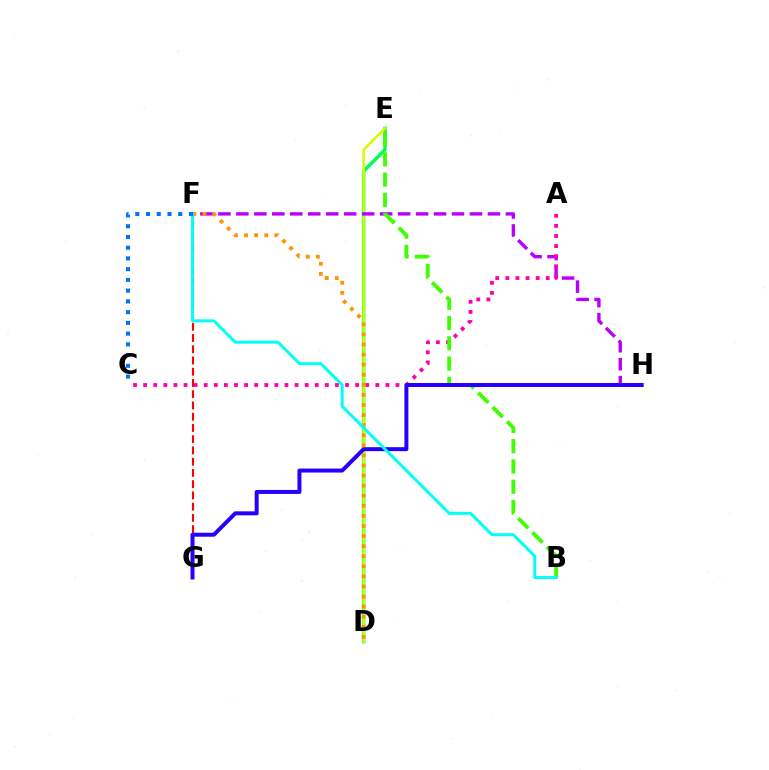{('D', 'E'): [{'color': '#00ff5c', 'line_style': 'solid', 'thickness': 2.51}, {'color': '#d1ff00', 'line_style': 'solid', 'thickness': 1.8}], ('F', 'H'): [{'color': '#b900ff', 'line_style': 'dashed', 'thickness': 2.44}], ('F', 'G'): [{'color': '#ff0000', 'line_style': 'dashed', 'thickness': 1.53}], ('A', 'C'): [{'color': '#ff00ac', 'line_style': 'dotted', 'thickness': 2.74}], ('B', 'E'): [{'color': '#3dff00', 'line_style': 'dashed', 'thickness': 2.76}], ('G', 'H'): [{'color': '#2500ff', 'line_style': 'solid', 'thickness': 2.87}], ('D', 'F'): [{'color': '#ff9400', 'line_style': 'dotted', 'thickness': 2.74}], ('B', 'F'): [{'color': '#00fff6', 'line_style': 'solid', 'thickness': 2.13}], ('C', 'F'): [{'color': '#0074ff', 'line_style': 'dotted', 'thickness': 2.92}]}